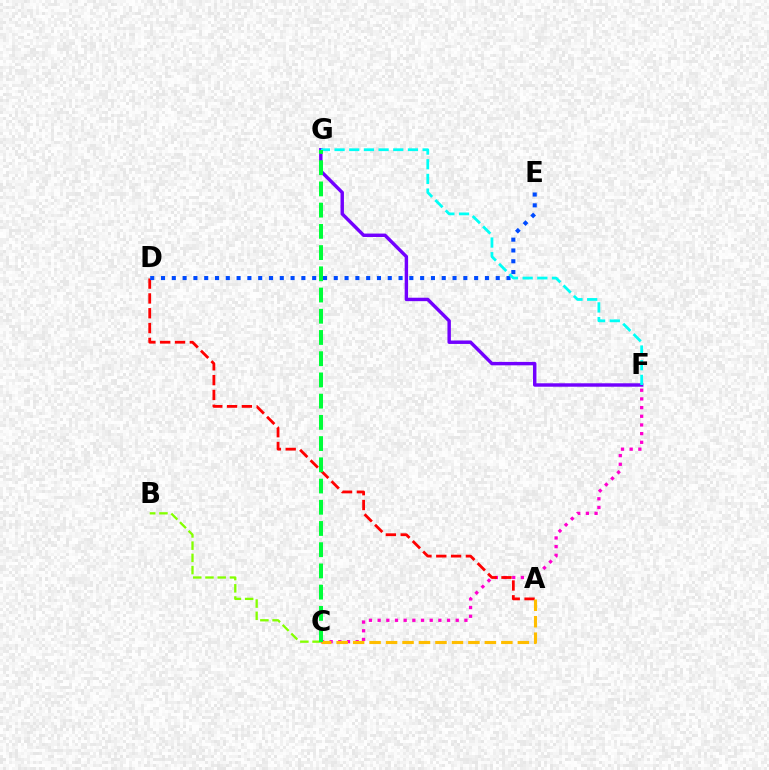{('B', 'C'): [{'color': '#84ff00', 'line_style': 'dashed', 'thickness': 1.66}], ('F', 'G'): [{'color': '#7200ff', 'line_style': 'solid', 'thickness': 2.47}, {'color': '#00fff6', 'line_style': 'dashed', 'thickness': 1.99}], ('C', 'F'): [{'color': '#ff00cf', 'line_style': 'dotted', 'thickness': 2.36}], ('A', 'D'): [{'color': '#ff0000', 'line_style': 'dashed', 'thickness': 2.01}], ('A', 'C'): [{'color': '#ffbd00', 'line_style': 'dashed', 'thickness': 2.24}], ('D', 'E'): [{'color': '#004bff', 'line_style': 'dotted', 'thickness': 2.93}], ('C', 'G'): [{'color': '#00ff39', 'line_style': 'dashed', 'thickness': 2.88}]}